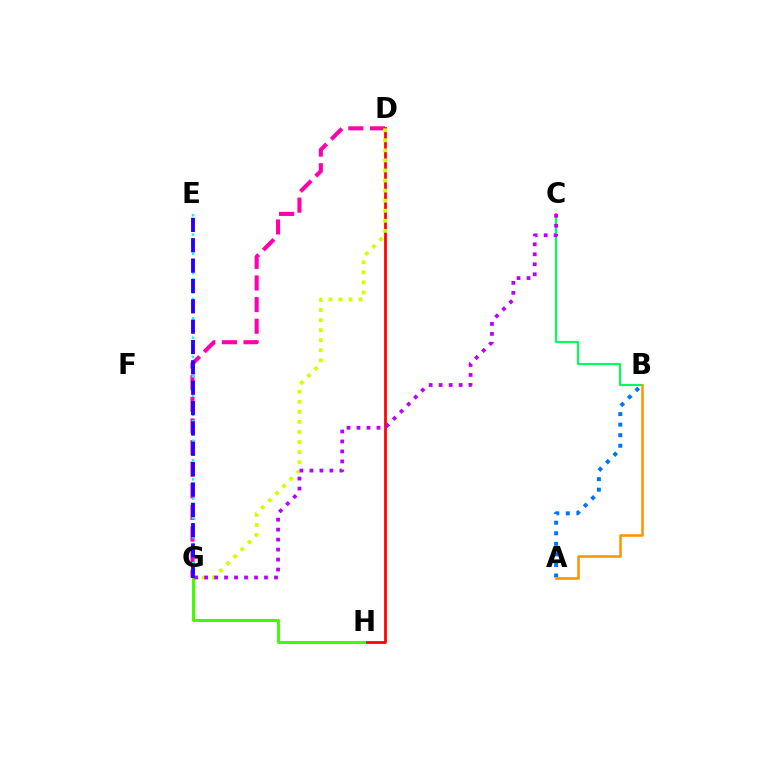{('D', 'G'): [{'color': '#ff00ac', 'line_style': 'dashed', 'thickness': 2.94}, {'color': '#d1ff00', 'line_style': 'dotted', 'thickness': 2.73}], ('B', 'C'): [{'color': '#00ff5c', 'line_style': 'solid', 'thickness': 1.53}], ('D', 'H'): [{'color': '#ff0000', 'line_style': 'solid', 'thickness': 1.96}], ('E', 'G'): [{'color': '#00fff6', 'line_style': 'dotted', 'thickness': 1.75}, {'color': '#2500ff', 'line_style': 'dashed', 'thickness': 2.76}], ('G', 'H'): [{'color': '#3dff00', 'line_style': 'solid', 'thickness': 2.16}], ('A', 'B'): [{'color': '#0074ff', 'line_style': 'dotted', 'thickness': 2.87}, {'color': '#ff9400', 'line_style': 'solid', 'thickness': 1.84}], ('C', 'G'): [{'color': '#b900ff', 'line_style': 'dotted', 'thickness': 2.71}]}